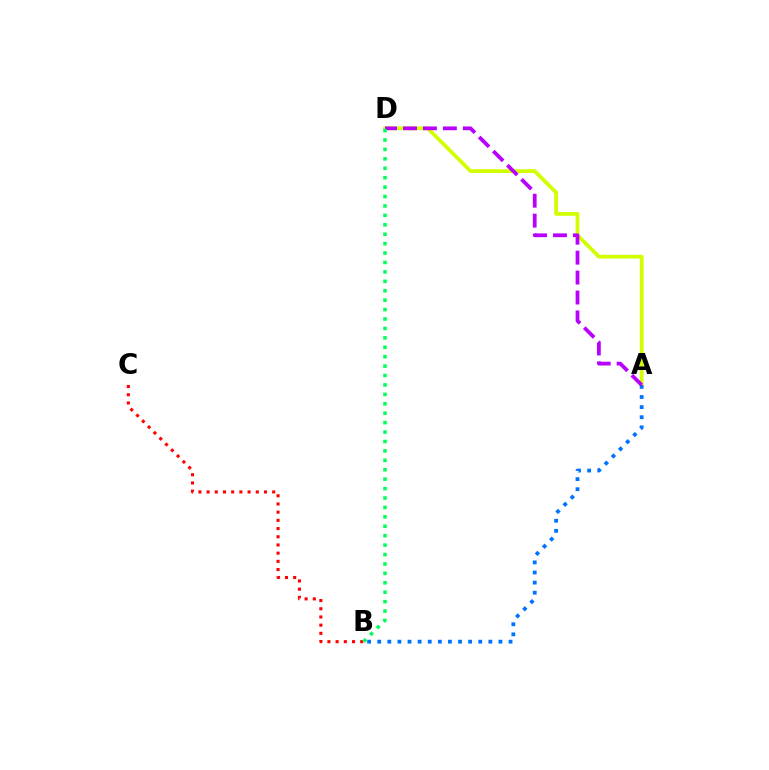{('A', 'D'): [{'color': '#d1ff00', 'line_style': 'solid', 'thickness': 2.7}, {'color': '#b900ff', 'line_style': 'dashed', 'thickness': 2.71}], ('B', 'C'): [{'color': '#ff0000', 'line_style': 'dotted', 'thickness': 2.23}], ('A', 'B'): [{'color': '#0074ff', 'line_style': 'dotted', 'thickness': 2.74}], ('B', 'D'): [{'color': '#00ff5c', 'line_style': 'dotted', 'thickness': 2.56}]}